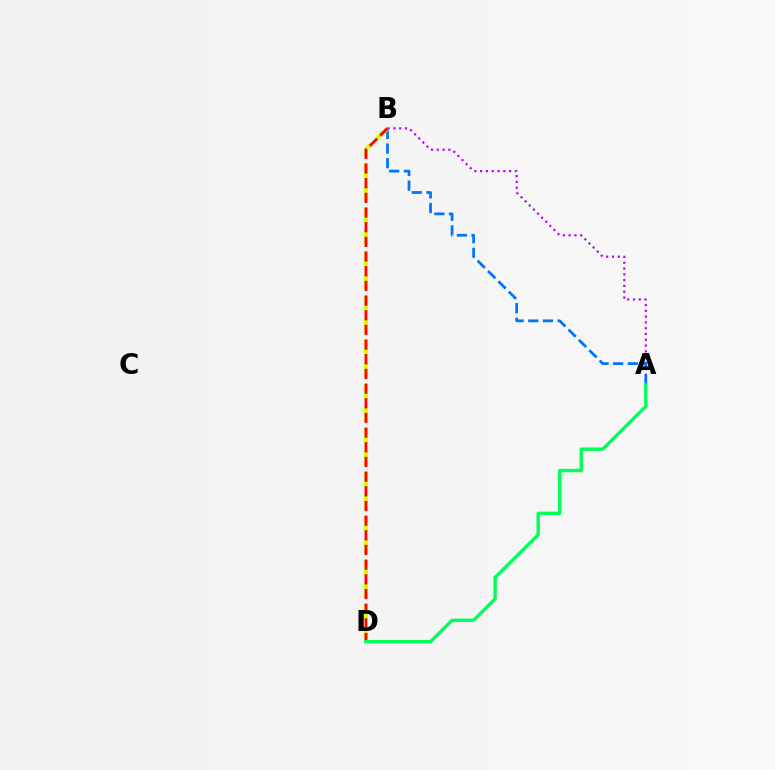{('A', 'B'): [{'color': '#b900ff', 'line_style': 'dotted', 'thickness': 1.58}, {'color': '#0074ff', 'line_style': 'dashed', 'thickness': 1.99}], ('B', 'D'): [{'color': '#d1ff00', 'line_style': 'dashed', 'thickness': 3.0}, {'color': '#ff0000', 'line_style': 'dashed', 'thickness': 1.99}], ('A', 'D'): [{'color': '#00ff5c', 'line_style': 'solid', 'thickness': 2.44}]}